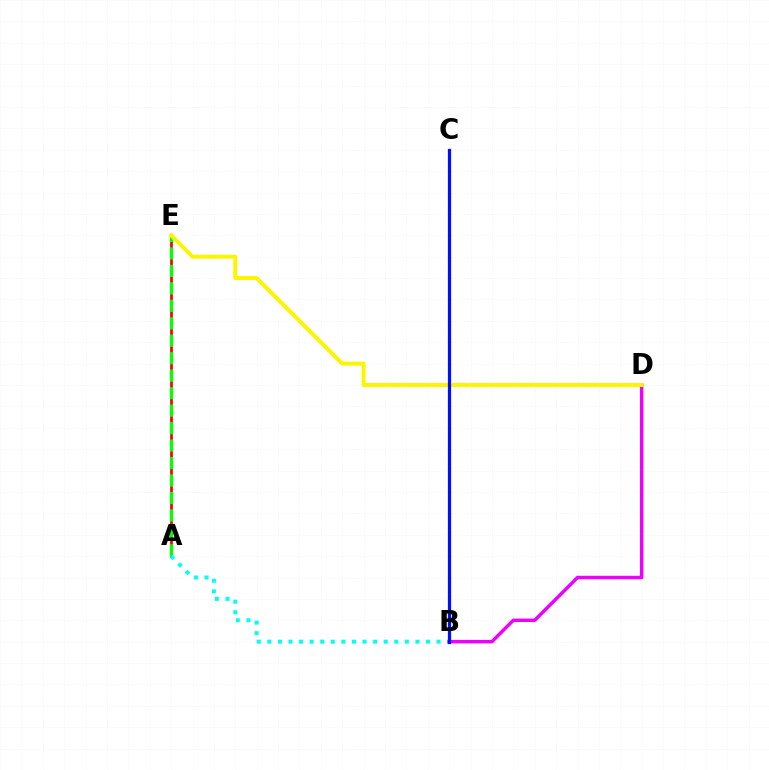{('A', 'E'): [{'color': '#ff0000', 'line_style': 'solid', 'thickness': 1.96}, {'color': '#08ff00', 'line_style': 'dashed', 'thickness': 2.37}], ('A', 'B'): [{'color': '#00fff6', 'line_style': 'dotted', 'thickness': 2.87}], ('B', 'D'): [{'color': '#ee00ff', 'line_style': 'solid', 'thickness': 2.48}], ('D', 'E'): [{'color': '#fcf500', 'line_style': 'solid', 'thickness': 2.85}], ('B', 'C'): [{'color': '#0010ff', 'line_style': 'solid', 'thickness': 2.33}]}